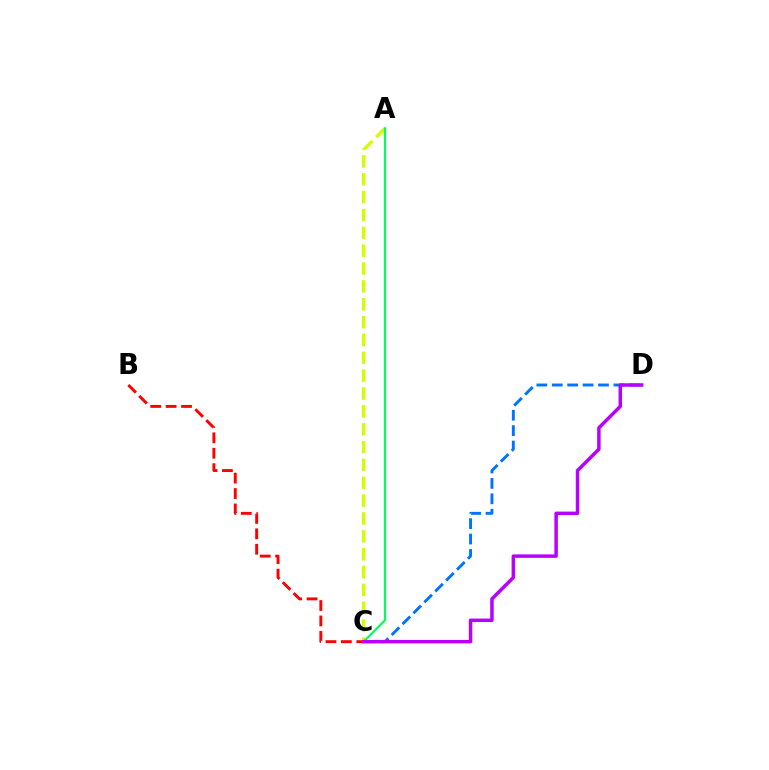{('B', 'C'): [{'color': '#ff0000', 'line_style': 'dashed', 'thickness': 2.09}], ('C', 'D'): [{'color': '#0074ff', 'line_style': 'dashed', 'thickness': 2.09}, {'color': '#b900ff', 'line_style': 'solid', 'thickness': 2.5}], ('A', 'C'): [{'color': '#d1ff00', 'line_style': 'dashed', 'thickness': 2.43}, {'color': '#00ff5c', 'line_style': 'solid', 'thickness': 1.56}]}